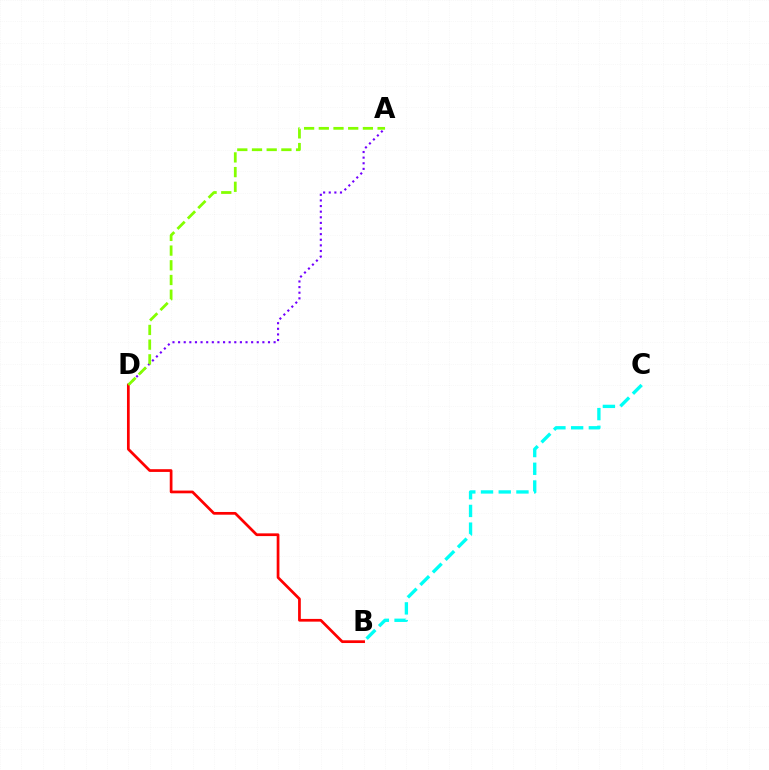{('A', 'D'): [{'color': '#7200ff', 'line_style': 'dotted', 'thickness': 1.53}, {'color': '#84ff00', 'line_style': 'dashed', 'thickness': 2.0}], ('B', 'D'): [{'color': '#ff0000', 'line_style': 'solid', 'thickness': 1.96}], ('B', 'C'): [{'color': '#00fff6', 'line_style': 'dashed', 'thickness': 2.41}]}